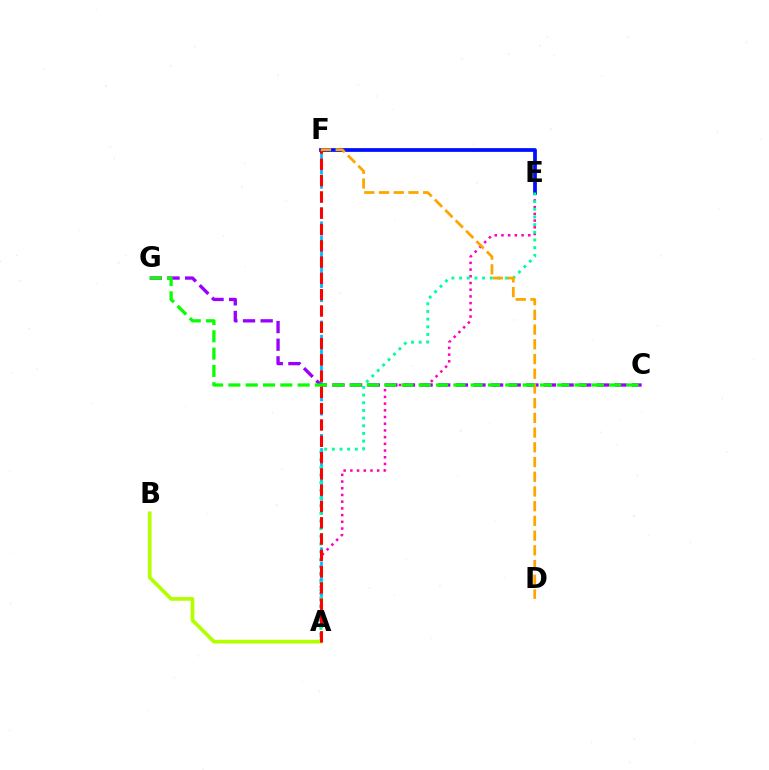{('A', 'E'): [{'color': '#ff00bd', 'line_style': 'dotted', 'thickness': 1.82}, {'color': '#00ff9d', 'line_style': 'dotted', 'thickness': 2.08}], ('A', 'B'): [{'color': '#b3ff00', 'line_style': 'solid', 'thickness': 2.67}], ('E', 'F'): [{'color': '#0010ff', 'line_style': 'solid', 'thickness': 2.7}], ('A', 'F'): [{'color': '#00b5ff', 'line_style': 'dashed', 'thickness': 1.93}, {'color': '#ff0000', 'line_style': 'dashed', 'thickness': 2.21}], ('C', 'G'): [{'color': '#9b00ff', 'line_style': 'dashed', 'thickness': 2.4}, {'color': '#08ff00', 'line_style': 'dashed', 'thickness': 2.35}], ('D', 'F'): [{'color': '#ffa500', 'line_style': 'dashed', 'thickness': 2.0}]}